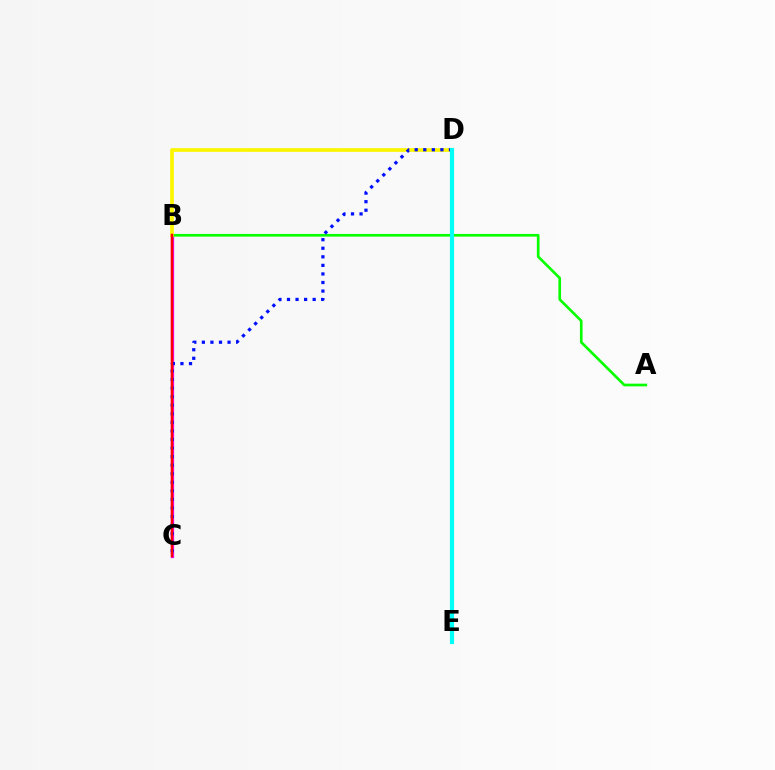{('B', 'C'): [{'color': '#ee00ff', 'line_style': 'solid', 'thickness': 2.35}, {'color': '#ff0000', 'line_style': 'solid', 'thickness': 1.77}], ('A', 'B'): [{'color': '#08ff00', 'line_style': 'solid', 'thickness': 1.92}], ('B', 'D'): [{'color': '#fcf500', 'line_style': 'solid', 'thickness': 2.68}], ('C', 'D'): [{'color': '#0010ff', 'line_style': 'dotted', 'thickness': 2.33}], ('D', 'E'): [{'color': '#00fff6', 'line_style': 'solid', 'thickness': 2.99}]}